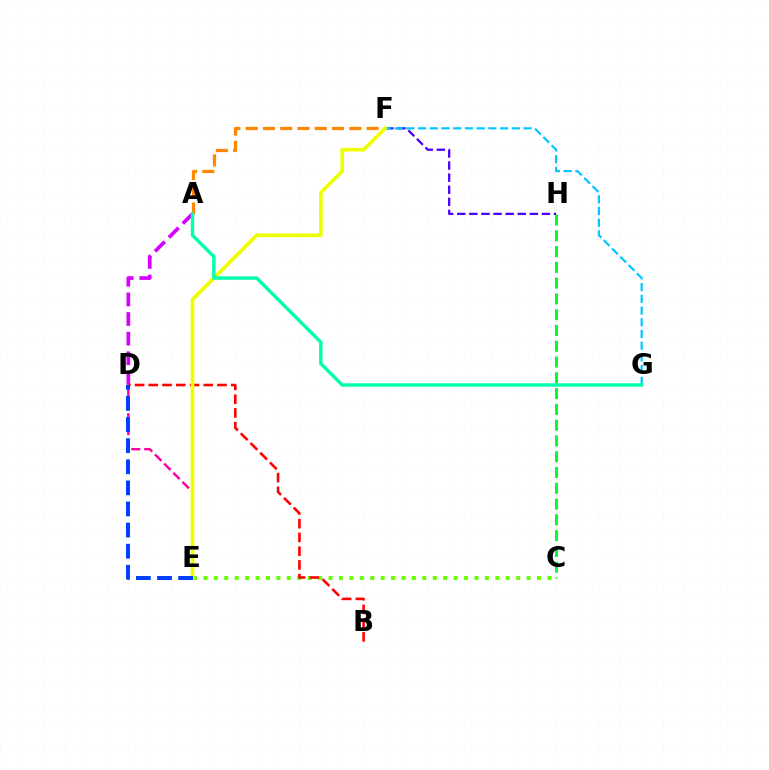{('C', 'E'): [{'color': '#66ff00', 'line_style': 'dotted', 'thickness': 2.83}], ('C', 'H'): [{'color': '#00ff27', 'line_style': 'dashed', 'thickness': 2.14}], ('A', 'D'): [{'color': '#d600ff', 'line_style': 'dashed', 'thickness': 2.67}], ('D', 'E'): [{'color': '#ff00a0', 'line_style': 'dashed', 'thickness': 1.76}, {'color': '#003fff', 'line_style': 'dashed', 'thickness': 2.87}], ('F', 'H'): [{'color': '#4f00ff', 'line_style': 'dashed', 'thickness': 1.64}], ('A', 'F'): [{'color': '#ff8800', 'line_style': 'dashed', 'thickness': 2.35}], ('F', 'G'): [{'color': '#00c7ff', 'line_style': 'dashed', 'thickness': 1.59}], ('B', 'D'): [{'color': '#ff0000', 'line_style': 'dashed', 'thickness': 1.87}], ('E', 'F'): [{'color': '#eeff00', 'line_style': 'solid', 'thickness': 2.64}], ('A', 'G'): [{'color': '#00ffaf', 'line_style': 'solid', 'thickness': 2.46}]}